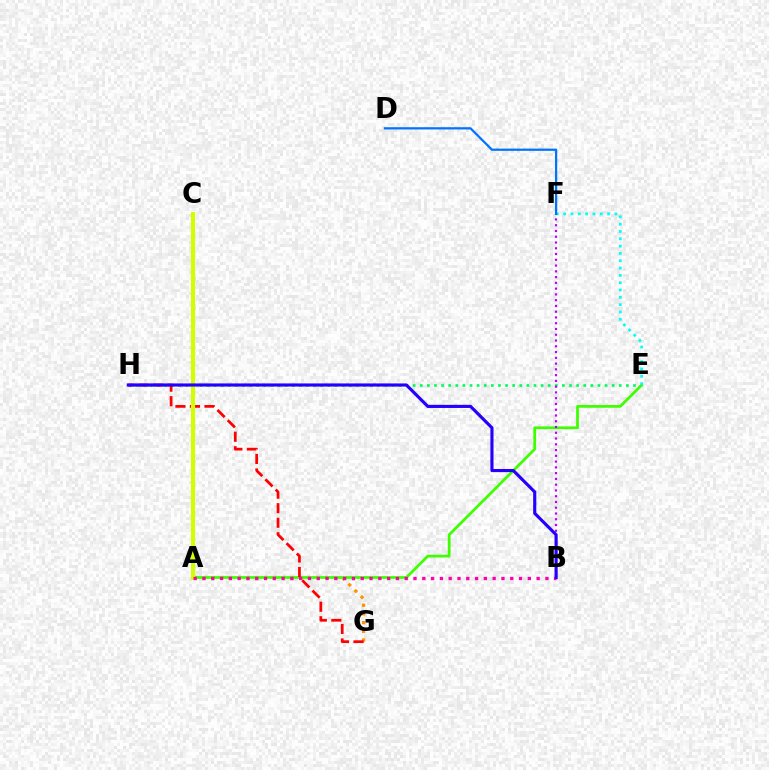{('E', 'H'): [{'color': '#00ff5c', 'line_style': 'dotted', 'thickness': 1.93}], ('A', 'G'): [{'color': '#ff9400', 'line_style': 'dotted', 'thickness': 2.36}], ('A', 'E'): [{'color': '#3dff00', 'line_style': 'solid', 'thickness': 1.98}], ('G', 'H'): [{'color': '#ff0000', 'line_style': 'dashed', 'thickness': 1.97}], ('A', 'C'): [{'color': '#d1ff00', 'line_style': 'solid', 'thickness': 2.99}], ('E', 'F'): [{'color': '#00fff6', 'line_style': 'dotted', 'thickness': 1.99}], ('B', 'F'): [{'color': '#b900ff', 'line_style': 'dotted', 'thickness': 1.57}], ('D', 'F'): [{'color': '#0074ff', 'line_style': 'solid', 'thickness': 1.61}], ('A', 'B'): [{'color': '#ff00ac', 'line_style': 'dotted', 'thickness': 2.39}], ('B', 'H'): [{'color': '#2500ff', 'line_style': 'solid', 'thickness': 2.26}]}